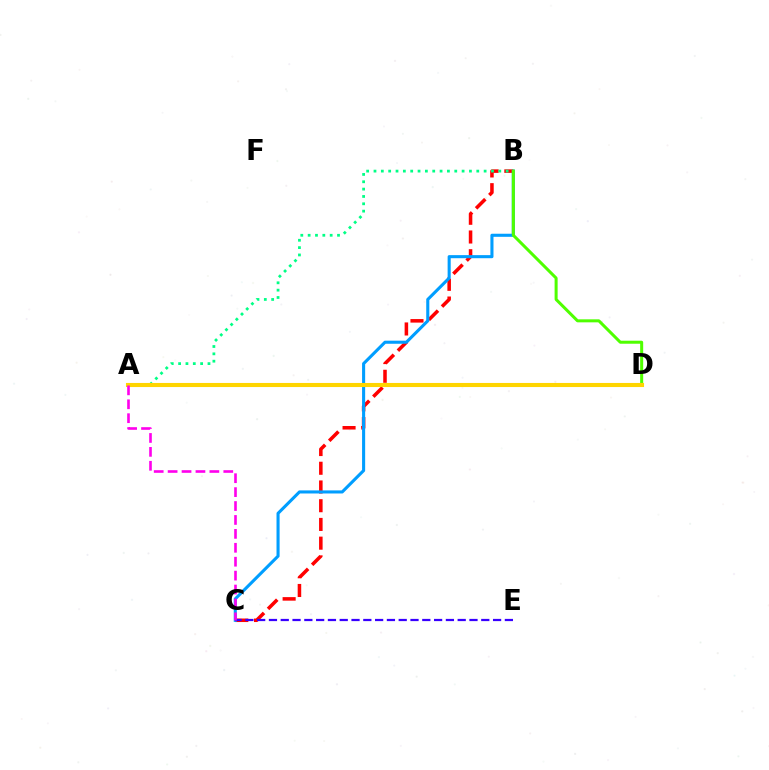{('B', 'C'): [{'color': '#ff0000', 'line_style': 'dashed', 'thickness': 2.54}, {'color': '#009eff', 'line_style': 'solid', 'thickness': 2.22}], ('A', 'B'): [{'color': '#00ff86', 'line_style': 'dotted', 'thickness': 2.0}], ('B', 'D'): [{'color': '#4fff00', 'line_style': 'solid', 'thickness': 2.17}], ('C', 'E'): [{'color': '#3700ff', 'line_style': 'dashed', 'thickness': 1.6}], ('A', 'D'): [{'color': '#ffd500', 'line_style': 'solid', 'thickness': 2.95}], ('A', 'C'): [{'color': '#ff00ed', 'line_style': 'dashed', 'thickness': 1.89}]}